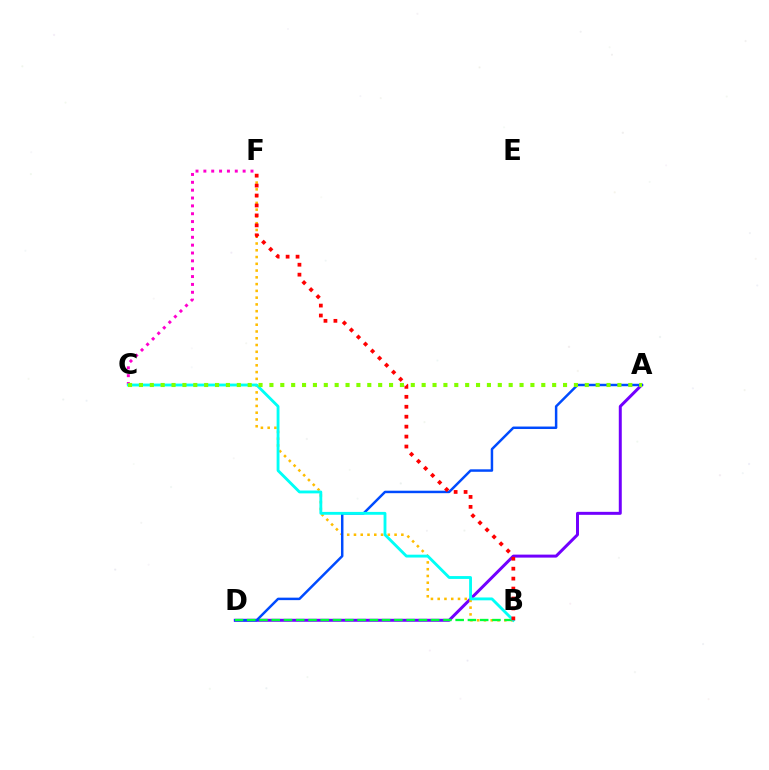{('A', 'D'): [{'color': '#7200ff', 'line_style': 'solid', 'thickness': 2.15}, {'color': '#004bff', 'line_style': 'solid', 'thickness': 1.78}], ('B', 'F'): [{'color': '#ffbd00', 'line_style': 'dotted', 'thickness': 1.84}, {'color': '#ff0000', 'line_style': 'dotted', 'thickness': 2.7}], ('C', 'F'): [{'color': '#ff00cf', 'line_style': 'dotted', 'thickness': 2.13}], ('B', 'D'): [{'color': '#00ff39', 'line_style': 'dashed', 'thickness': 1.67}], ('B', 'C'): [{'color': '#00fff6', 'line_style': 'solid', 'thickness': 2.05}], ('A', 'C'): [{'color': '#84ff00', 'line_style': 'dotted', 'thickness': 2.95}]}